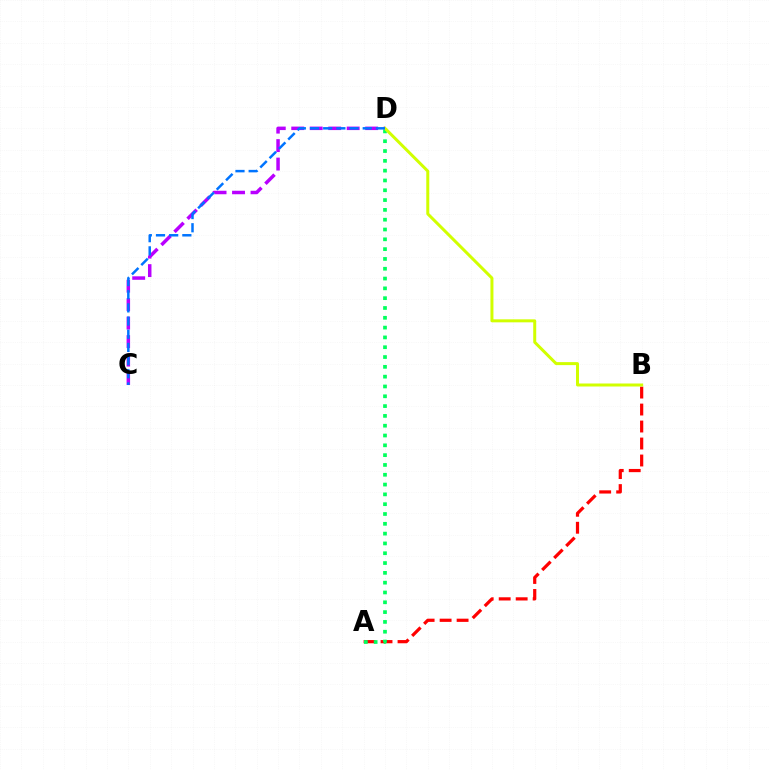{('C', 'D'): [{'color': '#b900ff', 'line_style': 'dashed', 'thickness': 2.51}, {'color': '#0074ff', 'line_style': 'dashed', 'thickness': 1.79}], ('A', 'B'): [{'color': '#ff0000', 'line_style': 'dashed', 'thickness': 2.31}], ('A', 'D'): [{'color': '#00ff5c', 'line_style': 'dotted', 'thickness': 2.67}], ('B', 'D'): [{'color': '#d1ff00', 'line_style': 'solid', 'thickness': 2.16}]}